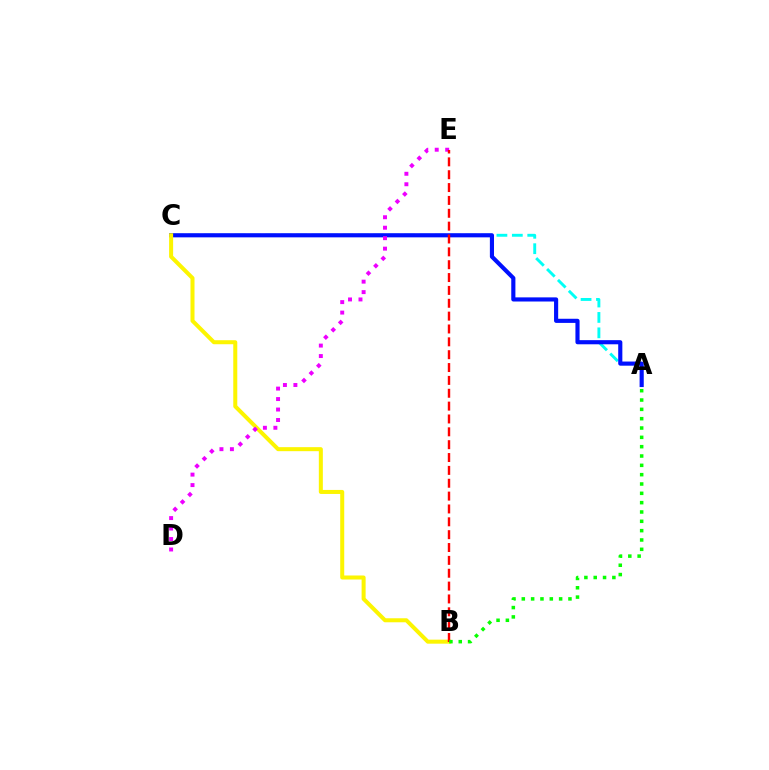{('A', 'C'): [{'color': '#00fff6', 'line_style': 'dashed', 'thickness': 2.09}, {'color': '#0010ff', 'line_style': 'solid', 'thickness': 2.98}], ('B', 'C'): [{'color': '#fcf500', 'line_style': 'solid', 'thickness': 2.89}], ('D', 'E'): [{'color': '#ee00ff', 'line_style': 'dotted', 'thickness': 2.84}], ('B', 'E'): [{'color': '#ff0000', 'line_style': 'dashed', 'thickness': 1.75}], ('A', 'B'): [{'color': '#08ff00', 'line_style': 'dotted', 'thickness': 2.53}]}